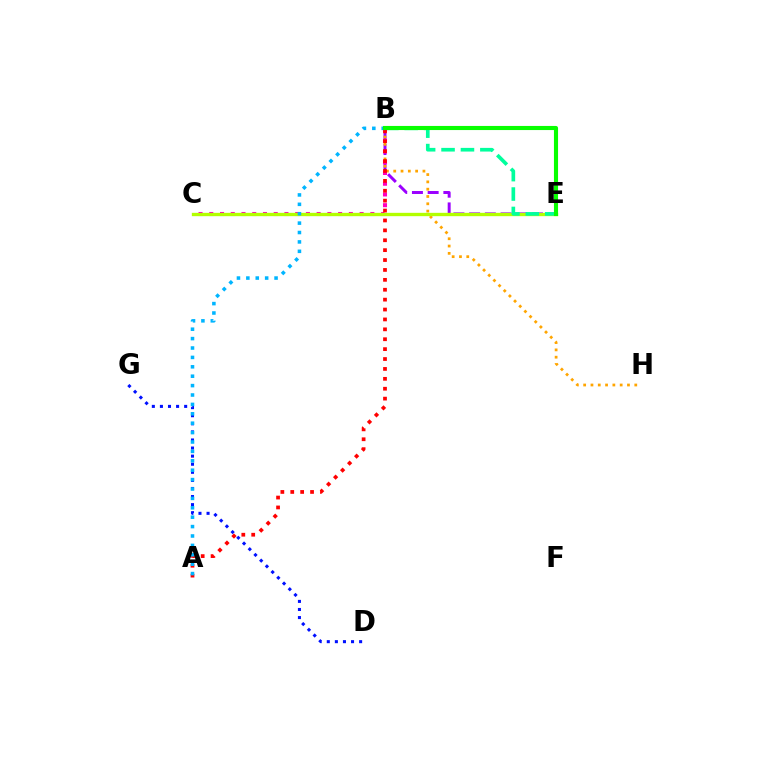{('D', 'G'): [{'color': '#0010ff', 'line_style': 'dotted', 'thickness': 2.2}], ('B', 'E'): [{'color': '#9b00ff', 'line_style': 'dashed', 'thickness': 2.14}, {'color': '#00ff9d', 'line_style': 'dashed', 'thickness': 2.64}, {'color': '#08ff00', 'line_style': 'solid', 'thickness': 2.96}], ('B', 'H'): [{'color': '#ffa500', 'line_style': 'dotted', 'thickness': 1.98}], ('B', 'C'): [{'color': '#ff00bd', 'line_style': 'dotted', 'thickness': 2.92}], ('C', 'E'): [{'color': '#b3ff00', 'line_style': 'solid', 'thickness': 2.4}], ('A', 'B'): [{'color': '#ff0000', 'line_style': 'dotted', 'thickness': 2.69}, {'color': '#00b5ff', 'line_style': 'dotted', 'thickness': 2.55}]}